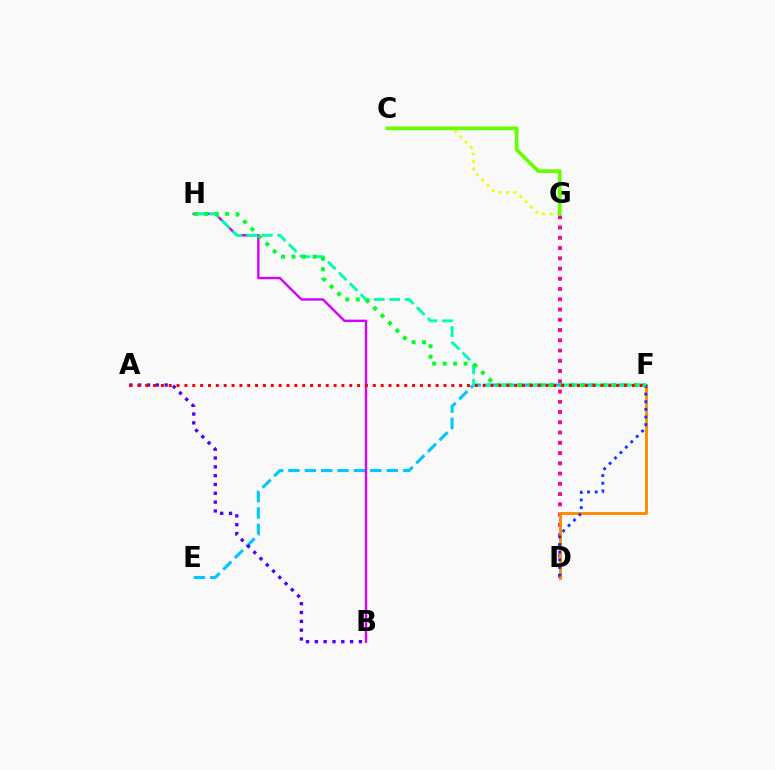{('E', 'F'): [{'color': '#00c7ff', 'line_style': 'dashed', 'thickness': 2.22}], ('D', 'G'): [{'color': '#ff00a0', 'line_style': 'dotted', 'thickness': 2.79}], ('C', 'G'): [{'color': '#eeff00', 'line_style': 'dotted', 'thickness': 2.03}, {'color': '#66ff00', 'line_style': 'solid', 'thickness': 2.67}], ('D', 'F'): [{'color': '#ff8800', 'line_style': 'solid', 'thickness': 2.05}, {'color': '#003fff', 'line_style': 'dotted', 'thickness': 2.08}], ('B', 'H'): [{'color': '#d600ff', 'line_style': 'solid', 'thickness': 1.73}], ('A', 'B'): [{'color': '#4f00ff', 'line_style': 'dotted', 'thickness': 2.4}], ('F', 'H'): [{'color': '#00ffaf', 'line_style': 'dashed', 'thickness': 2.09}, {'color': '#00ff27', 'line_style': 'dotted', 'thickness': 2.85}], ('A', 'F'): [{'color': '#ff0000', 'line_style': 'dotted', 'thickness': 2.13}]}